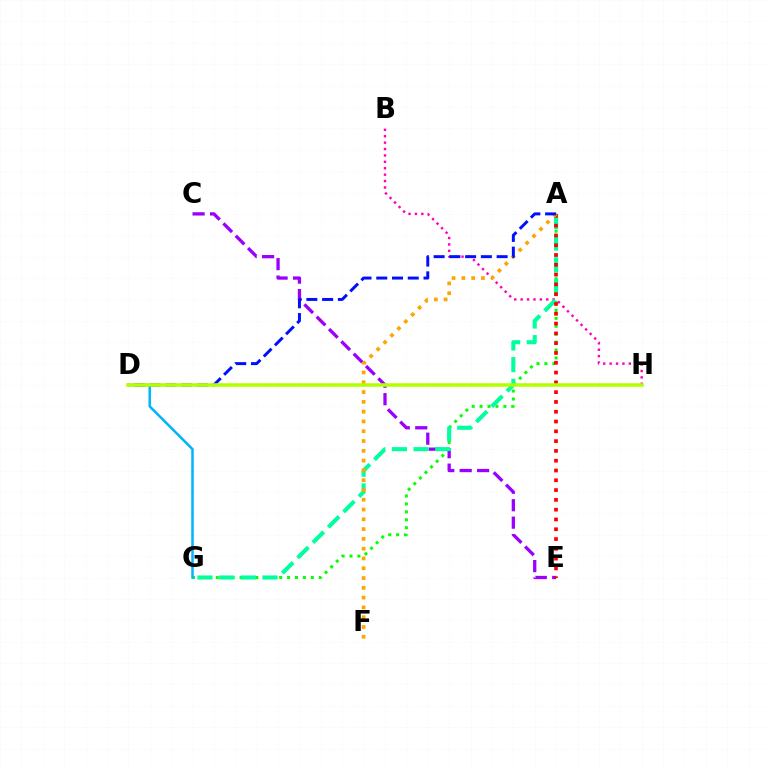{('B', 'H'): [{'color': '#ff00bd', 'line_style': 'dotted', 'thickness': 1.74}], ('A', 'G'): [{'color': '#08ff00', 'line_style': 'dotted', 'thickness': 2.15}, {'color': '#00ff9d', 'line_style': 'dashed', 'thickness': 2.94}], ('C', 'E'): [{'color': '#9b00ff', 'line_style': 'dashed', 'thickness': 2.37}], ('D', 'G'): [{'color': '#00b5ff', 'line_style': 'solid', 'thickness': 1.81}], ('A', 'E'): [{'color': '#ff0000', 'line_style': 'dotted', 'thickness': 2.66}], ('A', 'F'): [{'color': '#ffa500', 'line_style': 'dotted', 'thickness': 2.66}], ('A', 'D'): [{'color': '#0010ff', 'line_style': 'dashed', 'thickness': 2.14}], ('D', 'H'): [{'color': '#b3ff00', 'line_style': 'solid', 'thickness': 2.55}]}